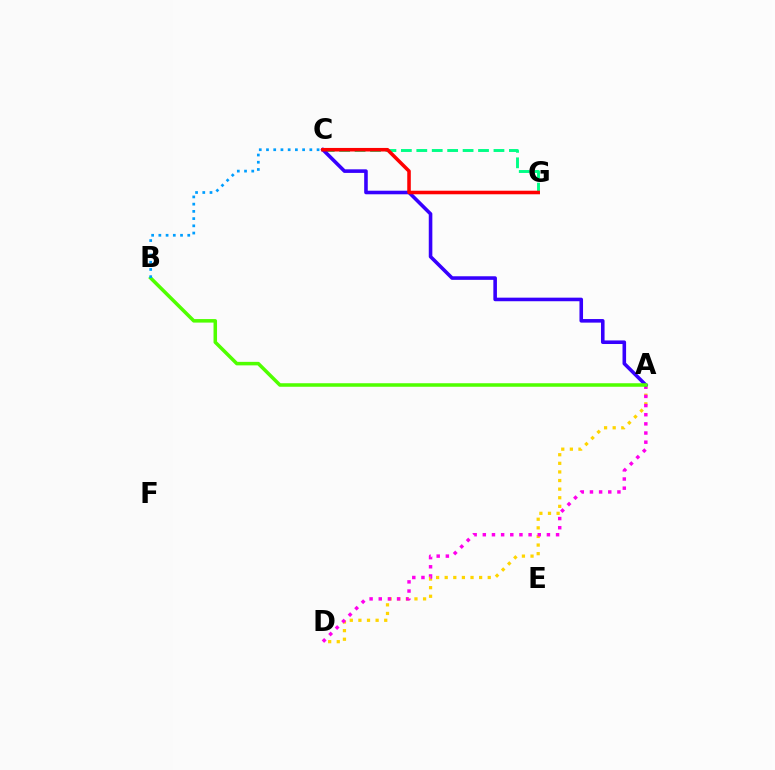{('A', 'D'): [{'color': '#ffd500', 'line_style': 'dotted', 'thickness': 2.34}, {'color': '#ff00ed', 'line_style': 'dotted', 'thickness': 2.49}], ('C', 'G'): [{'color': '#00ff86', 'line_style': 'dashed', 'thickness': 2.1}, {'color': '#ff0000', 'line_style': 'solid', 'thickness': 2.56}], ('A', 'C'): [{'color': '#3700ff', 'line_style': 'solid', 'thickness': 2.58}], ('A', 'B'): [{'color': '#4fff00', 'line_style': 'solid', 'thickness': 2.53}], ('B', 'C'): [{'color': '#009eff', 'line_style': 'dotted', 'thickness': 1.96}]}